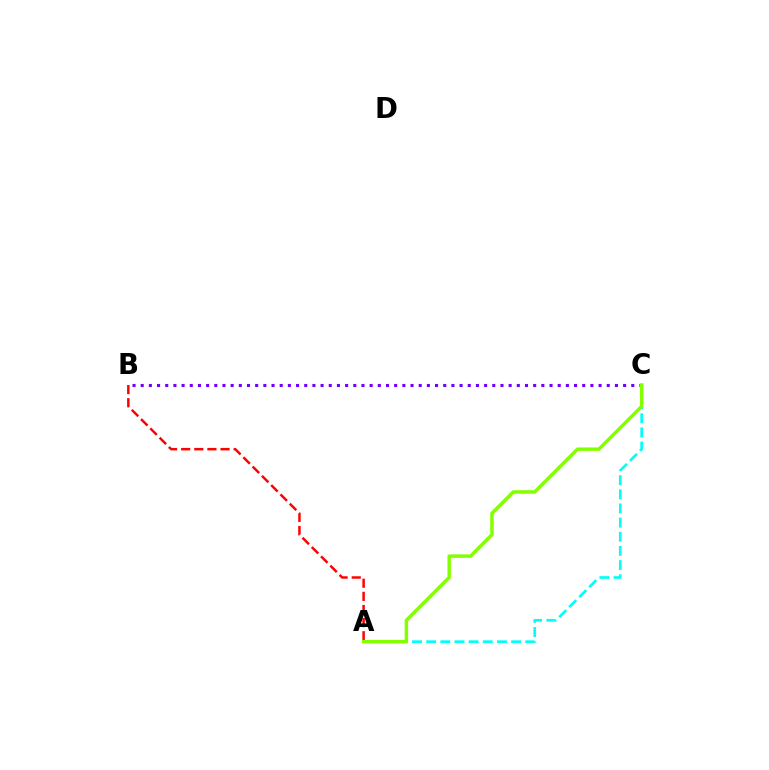{('A', 'C'): [{'color': '#00fff6', 'line_style': 'dashed', 'thickness': 1.92}, {'color': '#84ff00', 'line_style': 'solid', 'thickness': 2.5}], ('A', 'B'): [{'color': '#ff0000', 'line_style': 'dashed', 'thickness': 1.78}], ('B', 'C'): [{'color': '#7200ff', 'line_style': 'dotted', 'thickness': 2.22}]}